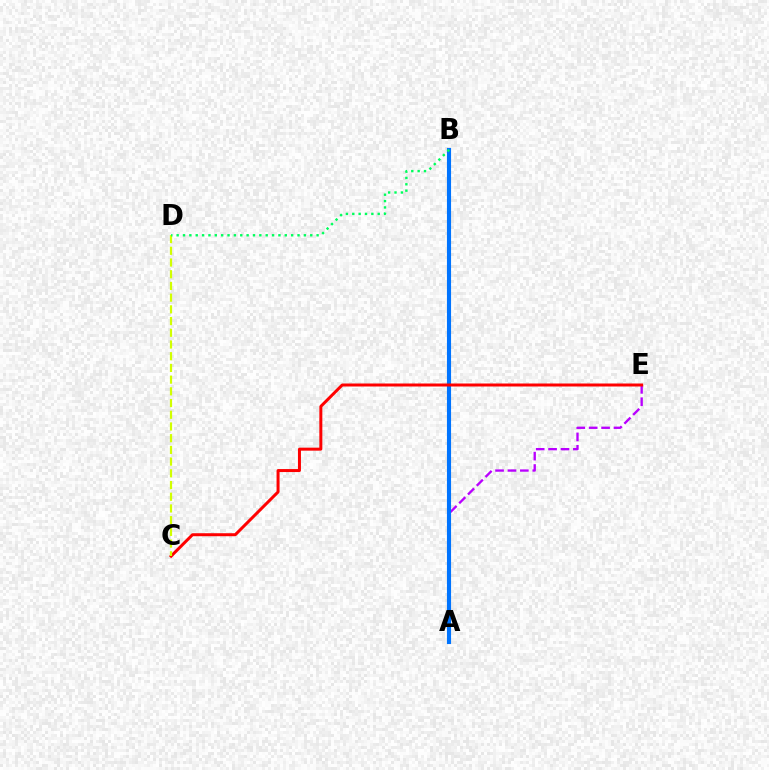{('A', 'E'): [{'color': '#b900ff', 'line_style': 'dashed', 'thickness': 1.68}], ('A', 'B'): [{'color': '#0074ff', 'line_style': 'solid', 'thickness': 2.97}], ('C', 'E'): [{'color': '#ff0000', 'line_style': 'solid', 'thickness': 2.16}], ('C', 'D'): [{'color': '#d1ff00', 'line_style': 'dashed', 'thickness': 1.59}], ('B', 'D'): [{'color': '#00ff5c', 'line_style': 'dotted', 'thickness': 1.73}]}